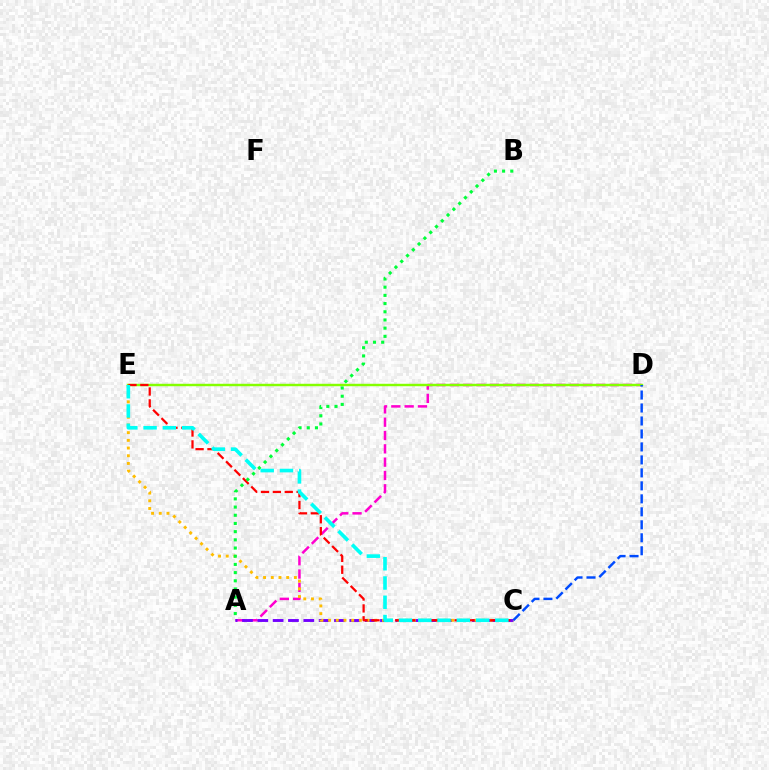{('A', 'D'): [{'color': '#ff00cf', 'line_style': 'dashed', 'thickness': 1.81}], ('A', 'C'): [{'color': '#7200ff', 'line_style': 'dashed', 'thickness': 2.08}], ('D', 'E'): [{'color': '#84ff00', 'line_style': 'solid', 'thickness': 1.76}], ('C', 'E'): [{'color': '#ffbd00', 'line_style': 'dotted', 'thickness': 2.09}, {'color': '#ff0000', 'line_style': 'dashed', 'thickness': 1.61}, {'color': '#00fff6', 'line_style': 'dashed', 'thickness': 2.62}], ('C', 'D'): [{'color': '#004bff', 'line_style': 'dashed', 'thickness': 1.76}], ('A', 'B'): [{'color': '#00ff39', 'line_style': 'dotted', 'thickness': 2.23}]}